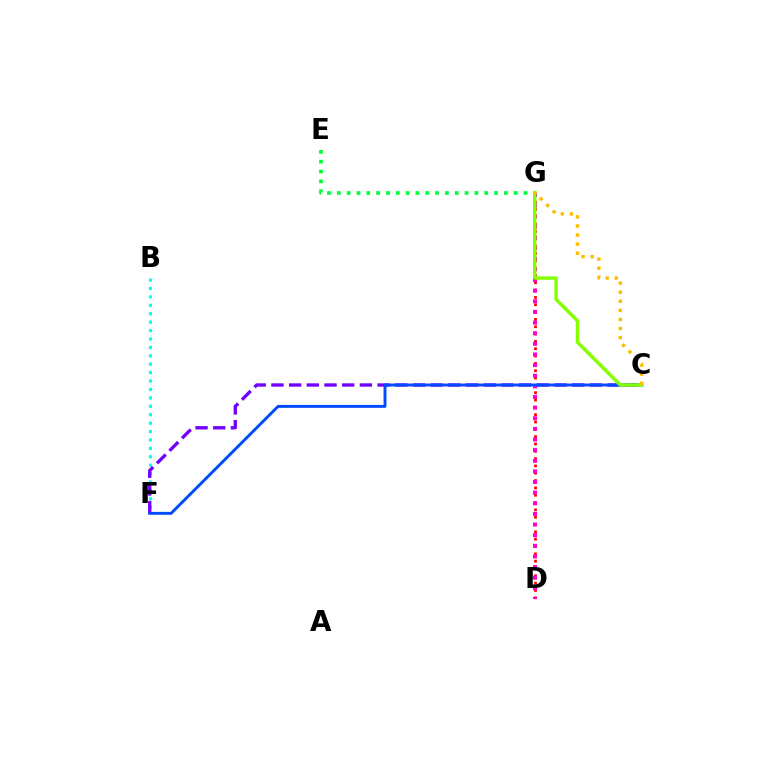{('B', 'F'): [{'color': '#00fff6', 'line_style': 'dotted', 'thickness': 2.29}], ('D', 'G'): [{'color': '#ff0000', 'line_style': 'dotted', 'thickness': 1.99}, {'color': '#ff00cf', 'line_style': 'dotted', 'thickness': 2.89}], ('C', 'F'): [{'color': '#7200ff', 'line_style': 'dashed', 'thickness': 2.4}, {'color': '#004bff', 'line_style': 'solid', 'thickness': 2.09}], ('E', 'G'): [{'color': '#00ff39', 'line_style': 'dotted', 'thickness': 2.67}], ('C', 'G'): [{'color': '#84ff00', 'line_style': 'solid', 'thickness': 2.48}, {'color': '#ffbd00', 'line_style': 'dotted', 'thickness': 2.47}]}